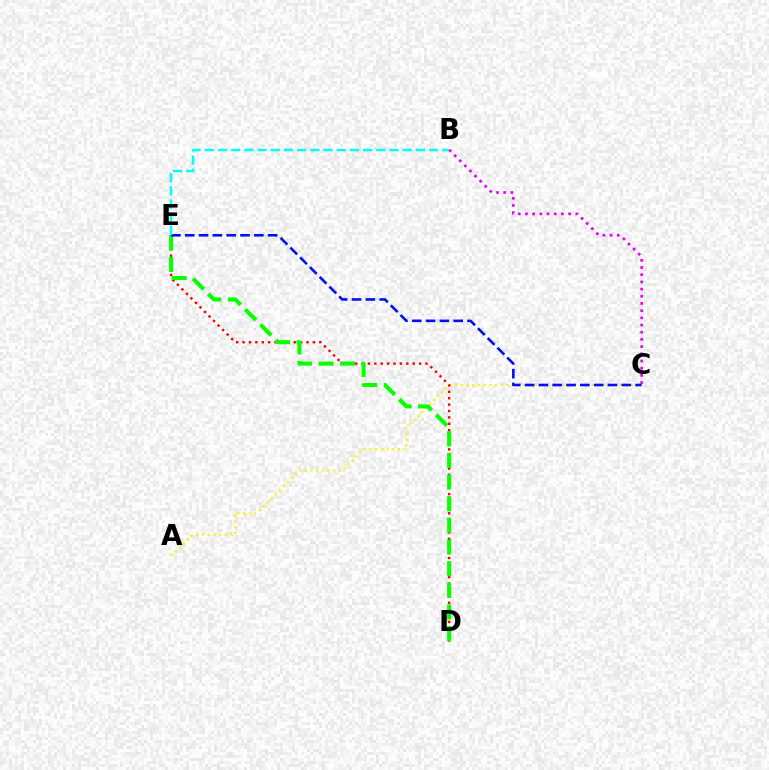{('A', 'C'): [{'color': '#fcf500', 'line_style': 'dotted', 'thickness': 1.54}], ('B', 'C'): [{'color': '#ee00ff', 'line_style': 'dotted', 'thickness': 1.95}], ('D', 'E'): [{'color': '#ff0000', 'line_style': 'dotted', 'thickness': 1.74}, {'color': '#08ff00', 'line_style': 'dashed', 'thickness': 2.94}], ('C', 'E'): [{'color': '#0010ff', 'line_style': 'dashed', 'thickness': 1.88}], ('B', 'E'): [{'color': '#00fff6', 'line_style': 'dashed', 'thickness': 1.79}]}